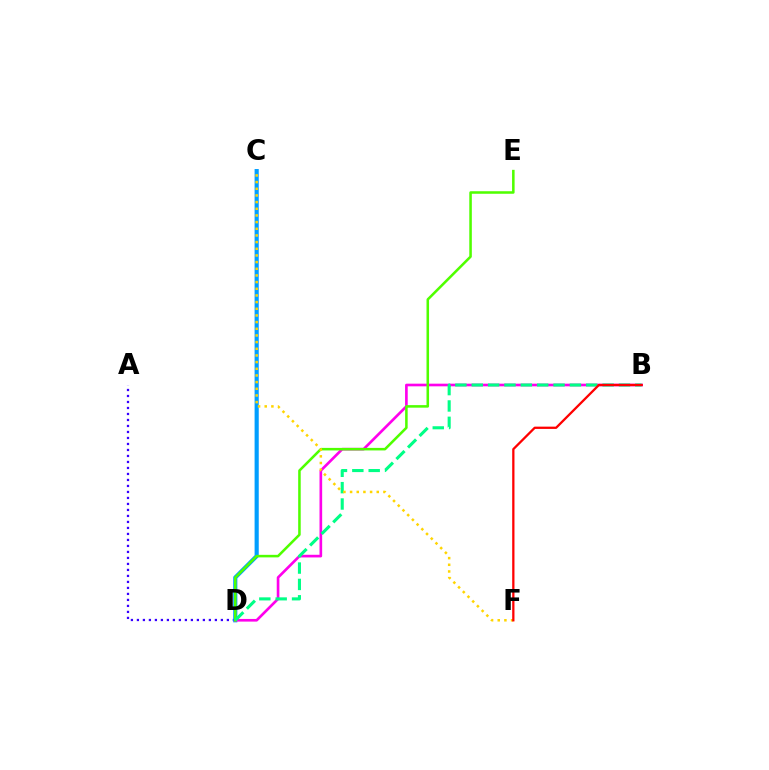{('A', 'D'): [{'color': '#3700ff', 'line_style': 'dotted', 'thickness': 1.63}], ('C', 'D'): [{'color': '#009eff', 'line_style': 'solid', 'thickness': 2.99}], ('B', 'D'): [{'color': '#ff00ed', 'line_style': 'solid', 'thickness': 1.91}, {'color': '#00ff86', 'line_style': 'dashed', 'thickness': 2.22}], ('D', 'E'): [{'color': '#4fff00', 'line_style': 'solid', 'thickness': 1.83}], ('C', 'F'): [{'color': '#ffd500', 'line_style': 'dotted', 'thickness': 1.81}], ('B', 'F'): [{'color': '#ff0000', 'line_style': 'solid', 'thickness': 1.64}]}